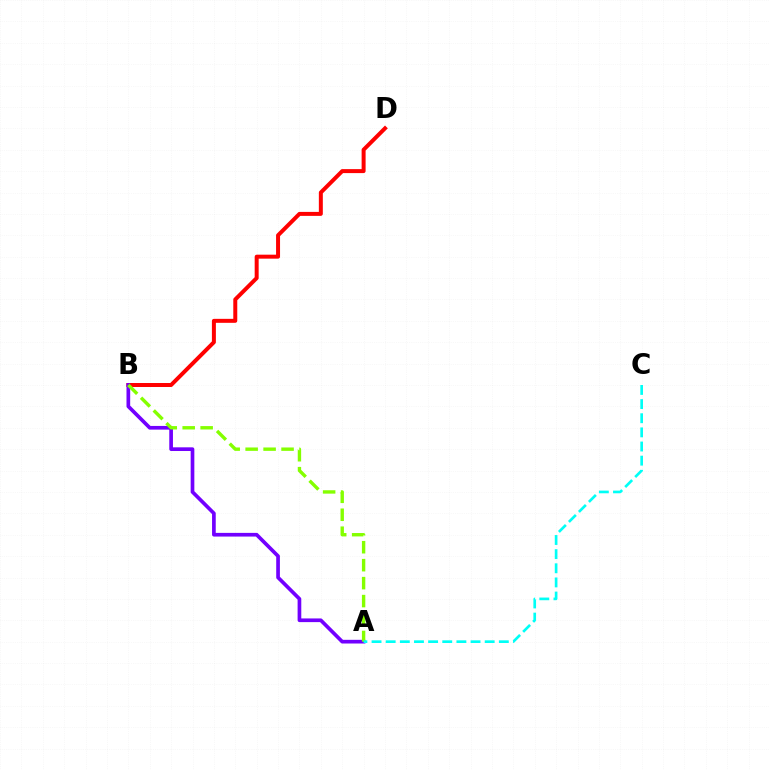{('B', 'D'): [{'color': '#ff0000', 'line_style': 'solid', 'thickness': 2.87}], ('A', 'B'): [{'color': '#7200ff', 'line_style': 'solid', 'thickness': 2.65}, {'color': '#84ff00', 'line_style': 'dashed', 'thickness': 2.44}], ('A', 'C'): [{'color': '#00fff6', 'line_style': 'dashed', 'thickness': 1.92}]}